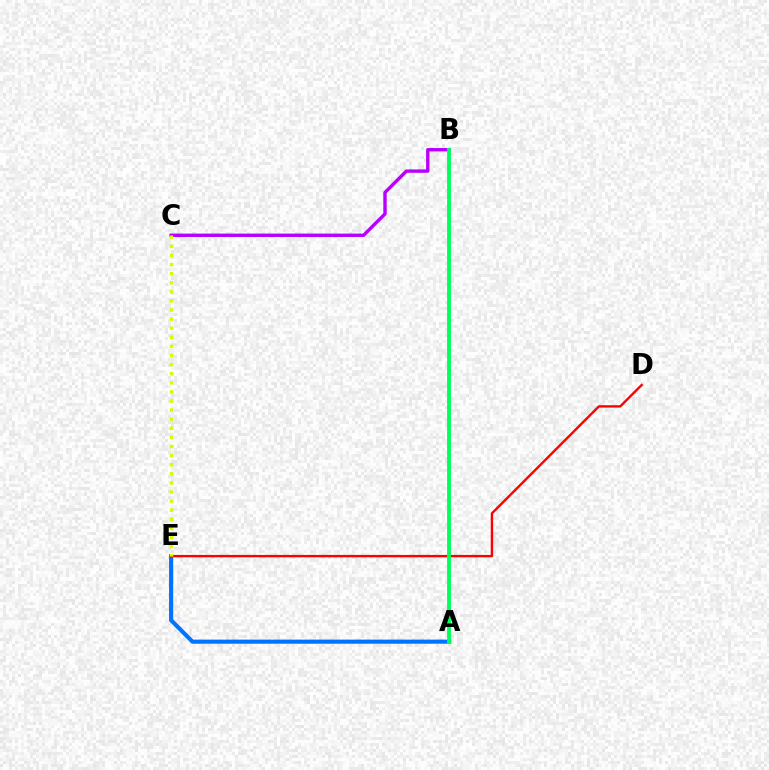{('B', 'C'): [{'color': '#b900ff', 'line_style': 'solid', 'thickness': 2.44}], ('A', 'E'): [{'color': '#0074ff', 'line_style': 'solid', 'thickness': 2.97}], ('D', 'E'): [{'color': '#ff0000', 'line_style': 'solid', 'thickness': 1.71}], ('A', 'B'): [{'color': '#00ff5c', 'line_style': 'solid', 'thickness': 2.77}], ('C', 'E'): [{'color': '#d1ff00', 'line_style': 'dotted', 'thickness': 2.47}]}